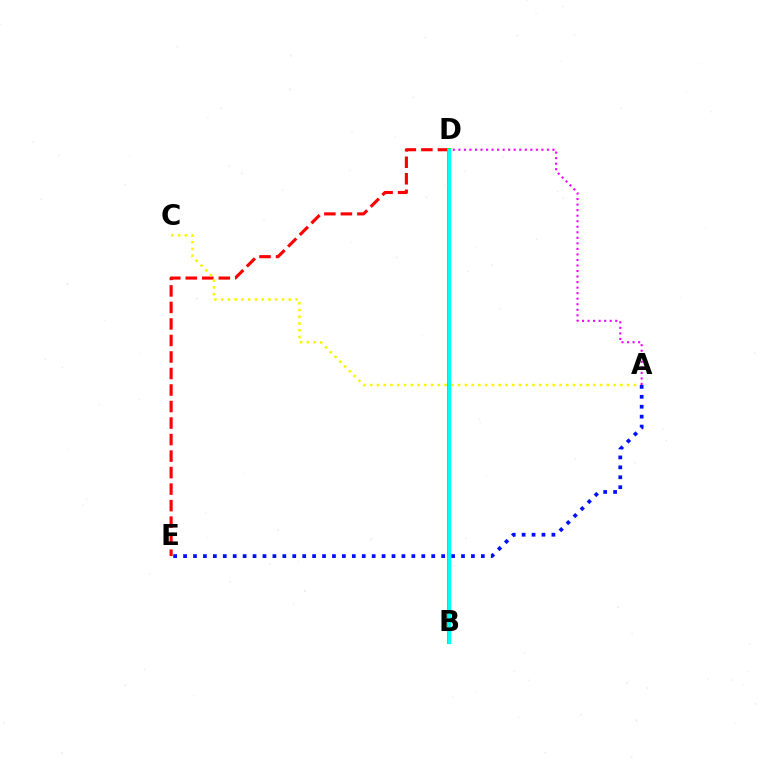{('D', 'E'): [{'color': '#ff0000', 'line_style': 'dashed', 'thickness': 2.24}], ('A', 'C'): [{'color': '#fcf500', 'line_style': 'dotted', 'thickness': 1.84}], ('B', 'D'): [{'color': '#08ff00', 'line_style': 'solid', 'thickness': 2.81}, {'color': '#00fff6', 'line_style': 'solid', 'thickness': 2.41}], ('A', 'E'): [{'color': '#0010ff', 'line_style': 'dotted', 'thickness': 2.7}], ('A', 'D'): [{'color': '#ee00ff', 'line_style': 'dotted', 'thickness': 1.5}]}